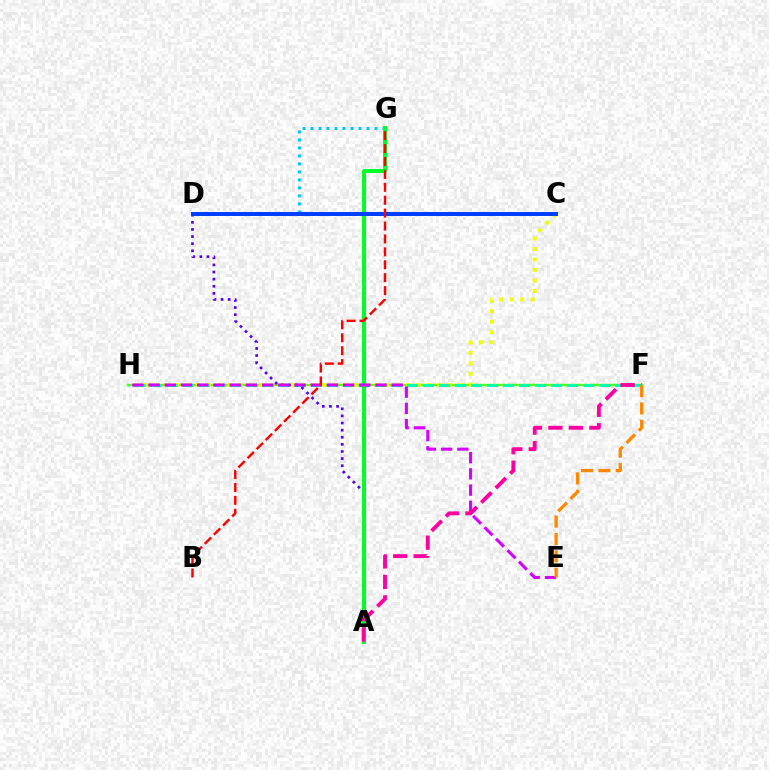{('F', 'H'): [{'color': '#66ff00', 'line_style': 'solid', 'thickness': 1.72}, {'color': '#00ffaf', 'line_style': 'dashed', 'thickness': 2.18}], ('C', 'H'): [{'color': '#eeff00', 'line_style': 'dotted', 'thickness': 2.85}], ('A', 'D'): [{'color': '#4f00ff', 'line_style': 'dotted', 'thickness': 1.93}], ('D', 'G'): [{'color': '#00c7ff', 'line_style': 'dotted', 'thickness': 2.17}], ('A', 'G'): [{'color': '#00ff27', 'line_style': 'solid', 'thickness': 2.87}], ('C', 'D'): [{'color': '#003fff', 'line_style': 'solid', 'thickness': 2.87}], ('E', 'H'): [{'color': '#d600ff', 'line_style': 'dashed', 'thickness': 2.2}], ('A', 'F'): [{'color': '#ff00a0', 'line_style': 'dashed', 'thickness': 2.78}], ('B', 'G'): [{'color': '#ff0000', 'line_style': 'dashed', 'thickness': 1.75}], ('E', 'F'): [{'color': '#ff8800', 'line_style': 'dashed', 'thickness': 2.36}]}